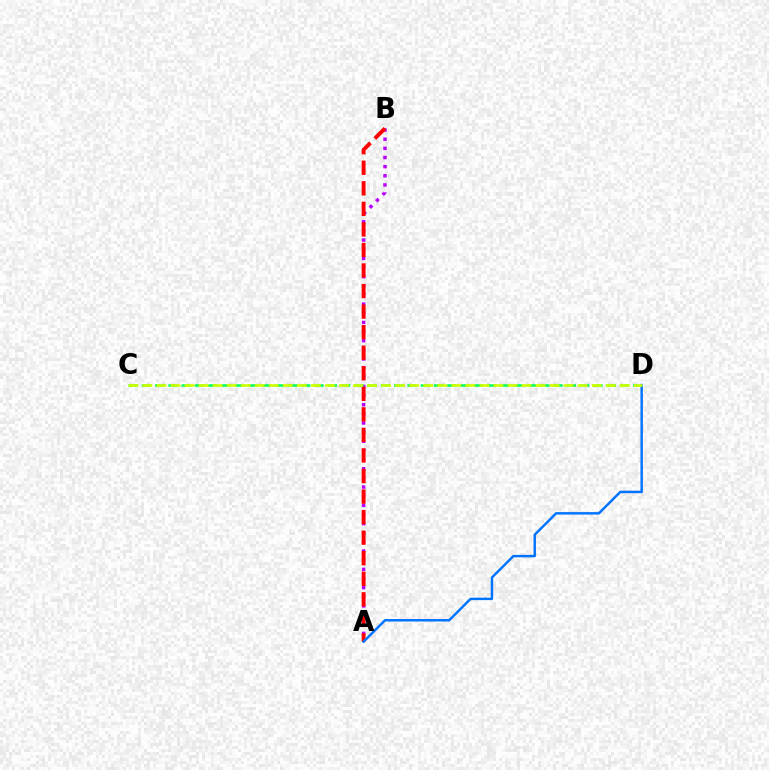{('A', 'B'): [{'color': '#b900ff', 'line_style': 'dotted', 'thickness': 2.48}, {'color': '#ff0000', 'line_style': 'dashed', 'thickness': 2.79}], ('C', 'D'): [{'color': '#00ff5c', 'line_style': 'dashed', 'thickness': 1.8}, {'color': '#d1ff00', 'line_style': 'dashed', 'thickness': 1.91}], ('A', 'D'): [{'color': '#0074ff', 'line_style': 'solid', 'thickness': 1.77}]}